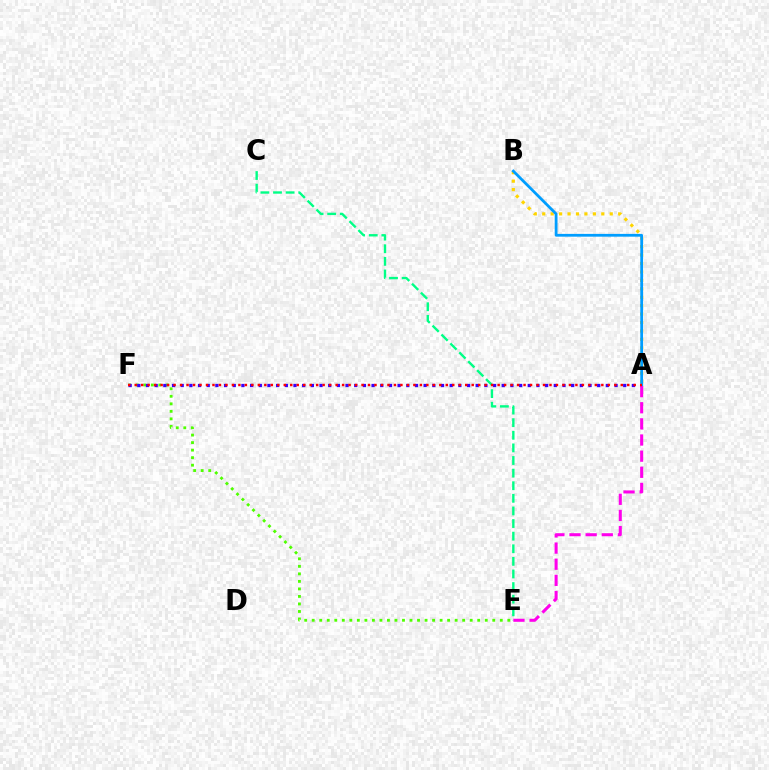{('C', 'E'): [{'color': '#00ff86', 'line_style': 'dashed', 'thickness': 1.71}], ('A', 'B'): [{'color': '#ffd500', 'line_style': 'dotted', 'thickness': 2.29}, {'color': '#009eff', 'line_style': 'solid', 'thickness': 2.0}], ('E', 'F'): [{'color': '#4fff00', 'line_style': 'dotted', 'thickness': 2.04}], ('A', 'F'): [{'color': '#3700ff', 'line_style': 'dotted', 'thickness': 2.36}, {'color': '#ff0000', 'line_style': 'dotted', 'thickness': 1.76}], ('A', 'E'): [{'color': '#ff00ed', 'line_style': 'dashed', 'thickness': 2.19}]}